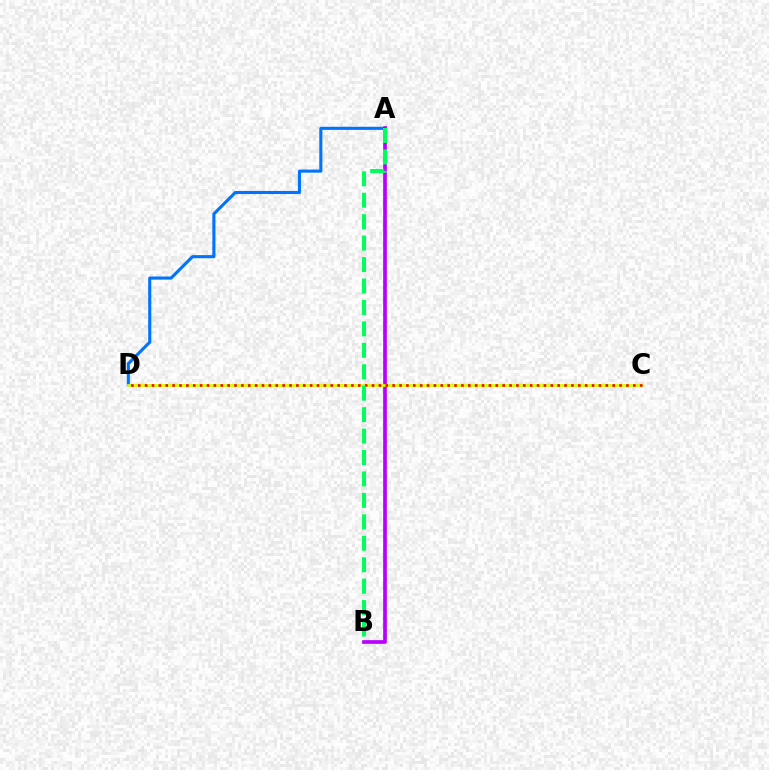{('A', 'D'): [{'color': '#0074ff', 'line_style': 'solid', 'thickness': 2.23}], ('A', 'B'): [{'color': '#b900ff', 'line_style': 'solid', 'thickness': 2.66}, {'color': '#00ff5c', 'line_style': 'dashed', 'thickness': 2.91}], ('C', 'D'): [{'color': '#d1ff00', 'line_style': 'solid', 'thickness': 1.97}, {'color': '#ff0000', 'line_style': 'dotted', 'thickness': 1.87}]}